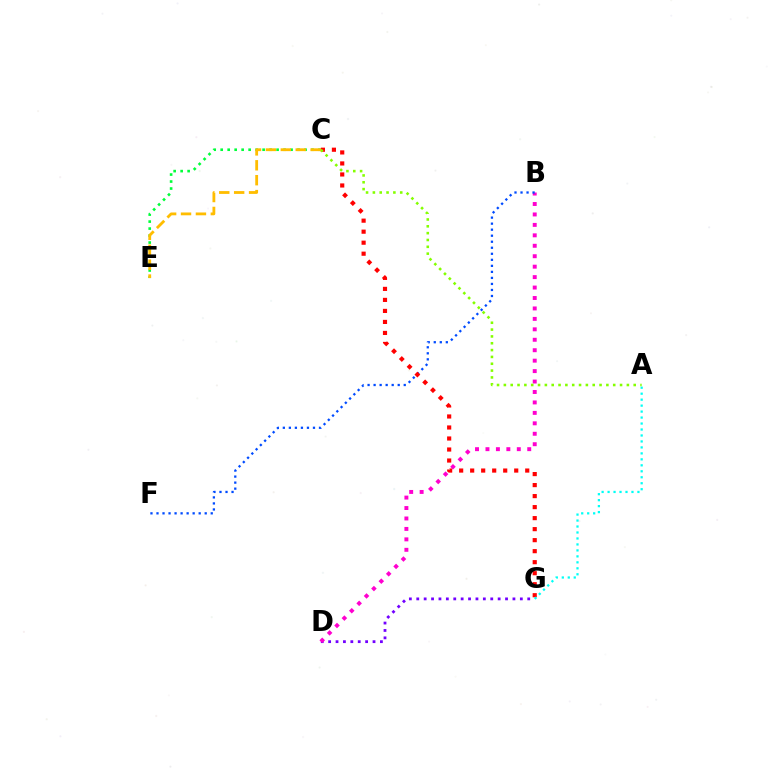{('D', 'G'): [{'color': '#7200ff', 'line_style': 'dotted', 'thickness': 2.01}], ('B', 'D'): [{'color': '#ff00cf', 'line_style': 'dotted', 'thickness': 2.84}], ('B', 'F'): [{'color': '#004bff', 'line_style': 'dotted', 'thickness': 1.64}], ('C', 'G'): [{'color': '#ff0000', 'line_style': 'dotted', 'thickness': 2.99}], ('A', 'G'): [{'color': '#00fff6', 'line_style': 'dotted', 'thickness': 1.62}], ('C', 'E'): [{'color': '#00ff39', 'line_style': 'dotted', 'thickness': 1.9}, {'color': '#ffbd00', 'line_style': 'dashed', 'thickness': 2.02}], ('A', 'C'): [{'color': '#84ff00', 'line_style': 'dotted', 'thickness': 1.86}]}